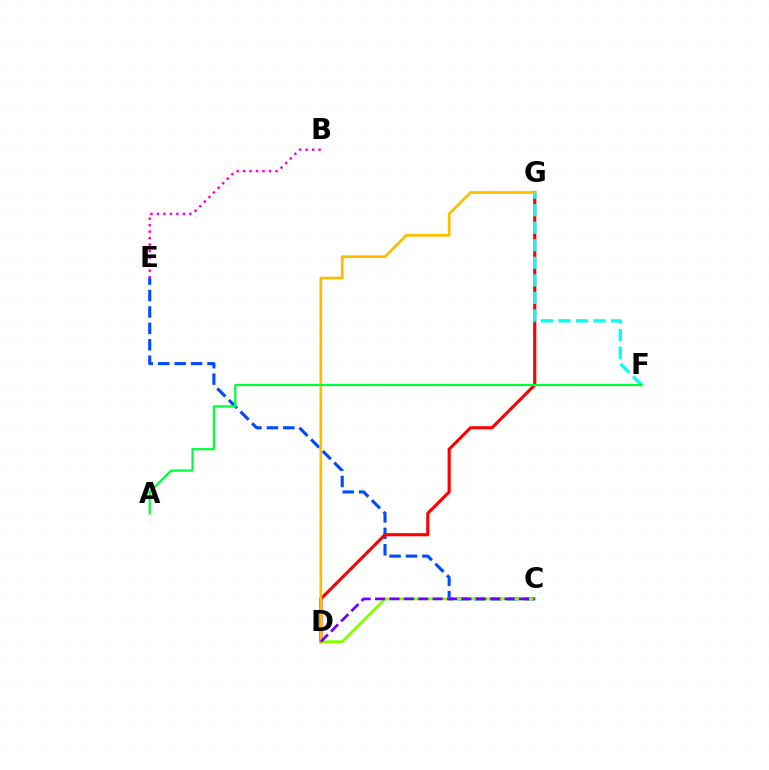{('C', 'E'): [{'color': '#004bff', 'line_style': 'dashed', 'thickness': 2.23}], ('D', 'G'): [{'color': '#ff0000', 'line_style': 'solid', 'thickness': 2.26}, {'color': '#ffbd00', 'line_style': 'solid', 'thickness': 1.98}], ('C', 'D'): [{'color': '#84ff00', 'line_style': 'solid', 'thickness': 1.97}, {'color': '#7200ff', 'line_style': 'dashed', 'thickness': 1.95}], ('F', 'G'): [{'color': '#00fff6', 'line_style': 'dashed', 'thickness': 2.38}], ('B', 'E'): [{'color': '#ff00cf', 'line_style': 'dotted', 'thickness': 1.76}], ('A', 'F'): [{'color': '#00ff39', 'line_style': 'solid', 'thickness': 1.6}]}